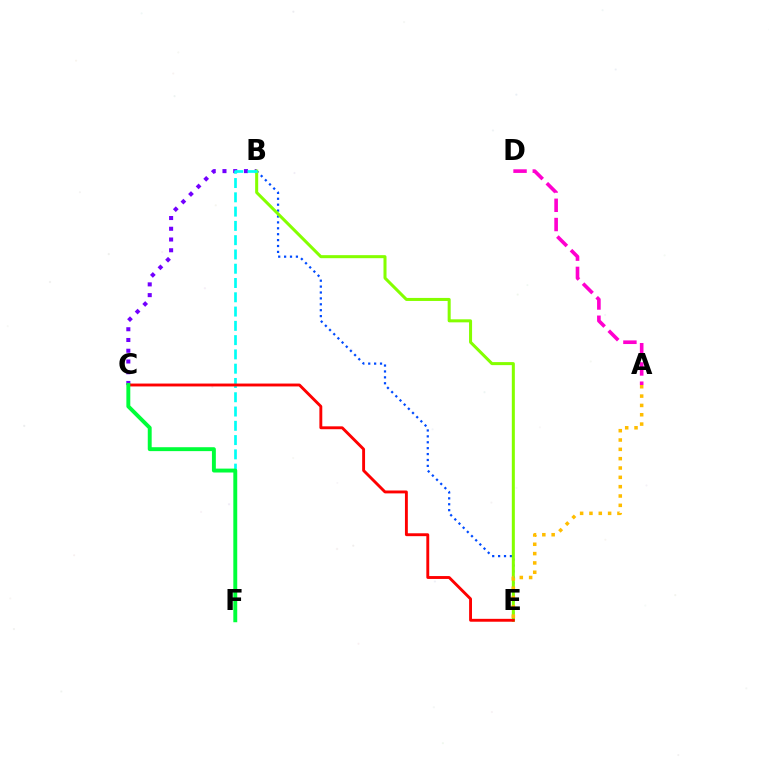{('B', 'C'): [{'color': '#7200ff', 'line_style': 'dotted', 'thickness': 2.92}], ('B', 'E'): [{'color': '#004bff', 'line_style': 'dotted', 'thickness': 1.6}, {'color': '#84ff00', 'line_style': 'solid', 'thickness': 2.18}], ('A', 'E'): [{'color': '#ffbd00', 'line_style': 'dotted', 'thickness': 2.54}], ('B', 'F'): [{'color': '#00fff6', 'line_style': 'dashed', 'thickness': 1.94}], ('C', 'E'): [{'color': '#ff0000', 'line_style': 'solid', 'thickness': 2.08}], ('C', 'F'): [{'color': '#00ff39', 'line_style': 'solid', 'thickness': 2.81}], ('A', 'D'): [{'color': '#ff00cf', 'line_style': 'dashed', 'thickness': 2.61}]}